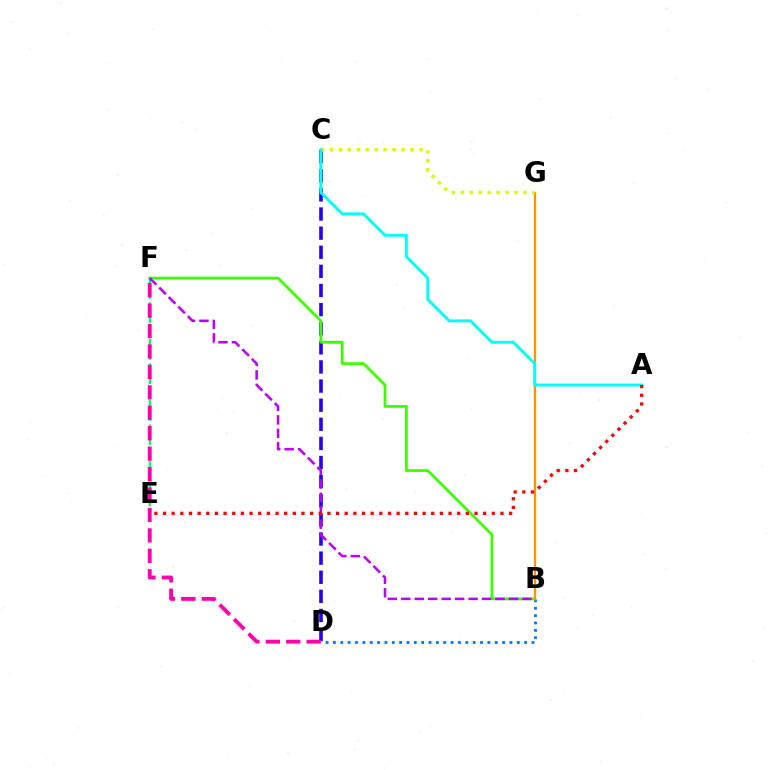{('C', 'D'): [{'color': '#2500ff', 'line_style': 'dashed', 'thickness': 2.6}], ('B', 'D'): [{'color': '#0074ff', 'line_style': 'dotted', 'thickness': 2.0}], ('B', 'F'): [{'color': '#3dff00', 'line_style': 'solid', 'thickness': 1.99}, {'color': '#b900ff', 'line_style': 'dashed', 'thickness': 1.83}], ('B', 'G'): [{'color': '#ff9400', 'line_style': 'solid', 'thickness': 1.65}], ('E', 'F'): [{'color': '#00ff5c', 'line_style': 'dashed', 'thickness': 1.66}], ('C', 'G'): [{'color': '#d1ff00', 'line_style': 'dotted', 'thickness': 2.43}], ('A', 'C'): [{'color': '#00fff6', 'line_style': 'solid', 'thickness': 2.07}], ('D', 'F'): [{'color': '#ff00ac', 'line_style': 'dashed', 'thickness': 2.78}], ('A', 'E'): [{'color': '#ff0000', 'line_style': 'dotted', 'thickness': 2.35}]}